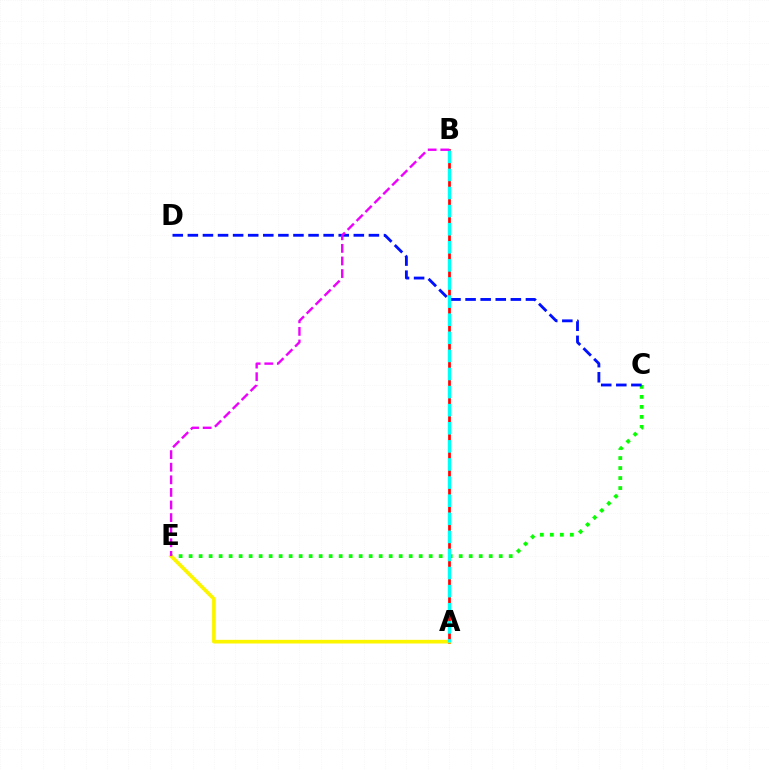{('C', 'E'): [{'color': '#08ff00', 'line_style': 'dotted', 'thickness': 2.72}], ('C', 'D'): [{'color': '#0010ff', 'line_style': 'dashed', 'thickness': 2.05}], ('A', 'B'): [{'color': '#ff0000', 'line_style': 'solid', 'thickness': 1.96}, {'color': '#00fff6', 'line_style': 'dashed', 'thickness': 2.46}], ('A', 'E'): [{'color': '#fcf500', 'line_style': 'solid', 'thickness': 2.64}], ('B', 'E'): [{'color': '#ee00ff', 'line_style': 'dashed', 'thickness': 1.71}]}